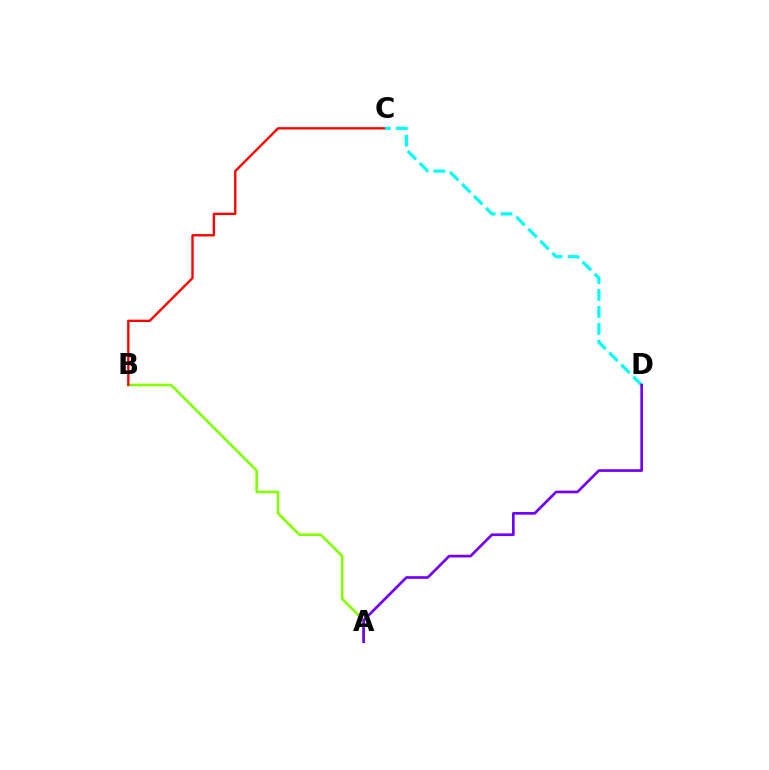{('A', 'B'): [{'color': '#84ff00', 'line_style': 'solid', 'thickness': 1.88}], ('B', 'C'): [{'color': '#ff0000', 'line_style': 'solid', 'thickness': 1.69}], ('C', 'D'): [{'color': '#00fff6', 'line_style': 'dashed', 'thickness': 2.31}], ('A', 'D'): [{'color': '#7200ff', 'line_style': 'solid', 'thickness': 1.92}]}